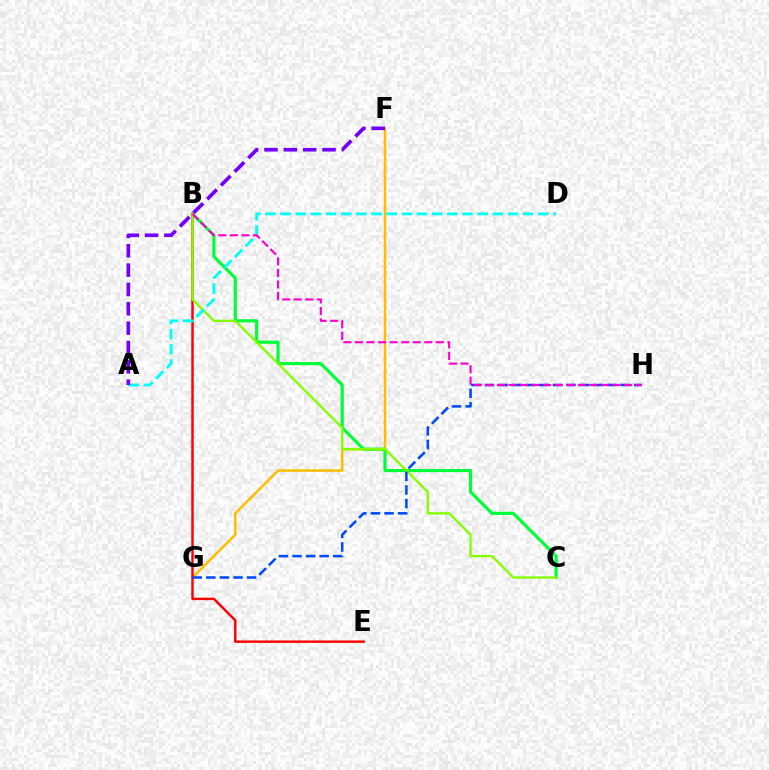{('F', 'G'): [{'color': '#ffbd00', 'line_style': 'solid', 'thickness': 1.81}], ('B', 'C'): [{'color': '#00ff39', 'line_style': 'solid', 'thickness': 2.27}, {'color': '#84ff00', 'line_style': 'solid', 'thickness': 1.68}], ('B', 'E'): [{'color': '#ff0000', 'line_style': 'solid', 'thickness': 1.76}], ('A', 'D'): [{'color': '#00fff6', 'line_style': 'dashed', 'thickness': 2.06}], ('A', 'F'): [{'color': '#7200ff', 'line_style': 'dashed', 'thickness': 2.63}], ('G', 'H'): [{'color': '#004bff', 'line_style': 'dashed', 'thickness': 1.85}], ('B', 'H'): [{'color': '#ff00cf', 'line_style': 'dashed', 'thickness': 1.57}]}